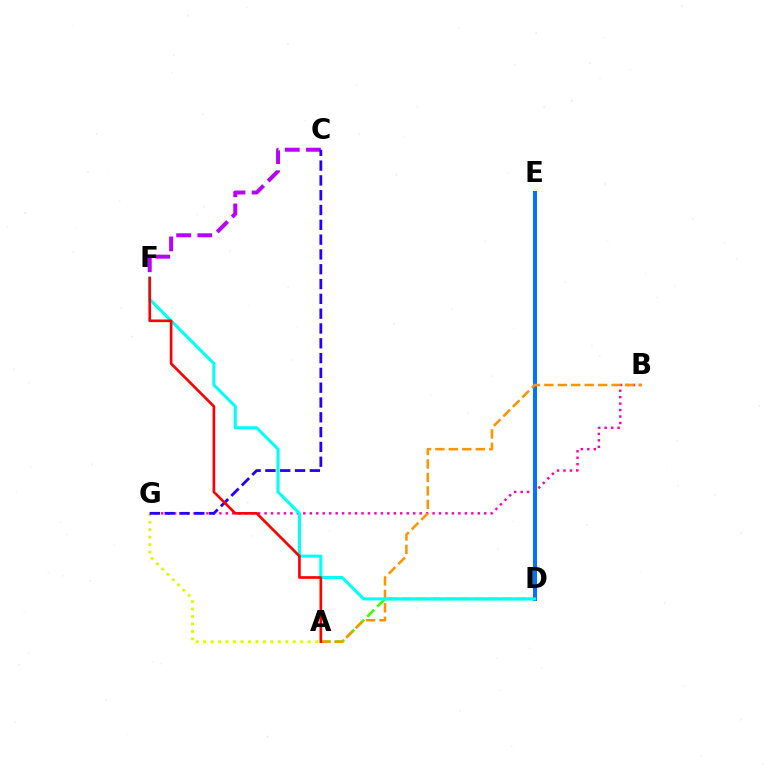{('A', 'G'): [{'color': '#d1ff00', 'line_style': 'dotted', 'thickness': 2.03}], ('D', 'E'): [{'color': '#00ff5c', 'line_style': 'dotted', 'thickness': 1.97}, {'color': '#0074ff', 'line_style': 'solid', 'thickness': 2.88}], ('B', 'G'): [{'color': '#ff00ac', 'line_style': 'dotted', 'thickness': 1.76}], ('A', 'D'): [{'color': '#3dff00', 'line_style': 'dashed', 'thickness': 1.93}], ('A', 'B'): [{'color': '#ff9400', 'line_style': 'dashed', 'thickness': 1.83}], ('D', 'F'): [{'color': '#00fff6', 'line_style': 'solid', 'thickness': 2.2}], ('C', 'F'): [{'color': '#b900ff', 'line_style': 'dashed', 'thickness': 2.87}], ('C', 'G'): [{'color': '#2500ff', 'line_style': 'dashed', 'thickness': 2.01}], ('A', 'F'): [{'color': '#ff0000', 'line_style': 'solid', 'thickness': 1.91}]}